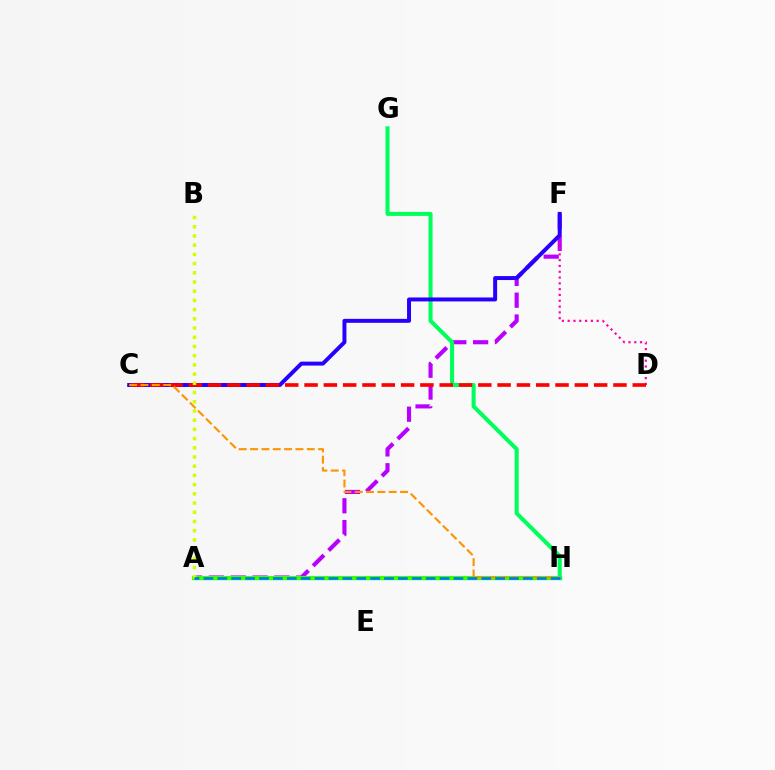{('A', 'H'): [{'color': '#00fff6', 'line_style': 'solid', 'thickness': 2.41}, {'color': '#3dff00', 'line_style': 'solid', 'thickness': 2.99}, {'color': '#0074ff', 'line_style': 'dashed', 'thickness': 1.89}], ('A', 'F'): [{'color': '#b900ff', 'line_style': 'dashed', 'thickness': 2.97}], ('G', 'H'): [{'color': '#00ff5c', 'line_style': 'solid', 'thickness': 2.91}], ('D', 'F'): [{'color': '#ff00ac', 'line_style': 'dotted', 'thickness': 1.58}], ('C', 'F'): [{'color': '#2500ff', 'line_style': 'solid', 'thickness': 2.85}], ('C', 'D'): [{'color': '#ff0000', 'line_style': 'dashed', 'thickness': 2.62}], ('C', 'H'): [{'color': '#ff9400', 'line_style': 'dashed', 'thickness': 1.54}], ('A', 'B'): [{'color': '#d1ff00', 'line_style': 'dotted', 'thickness': 2.5}]}